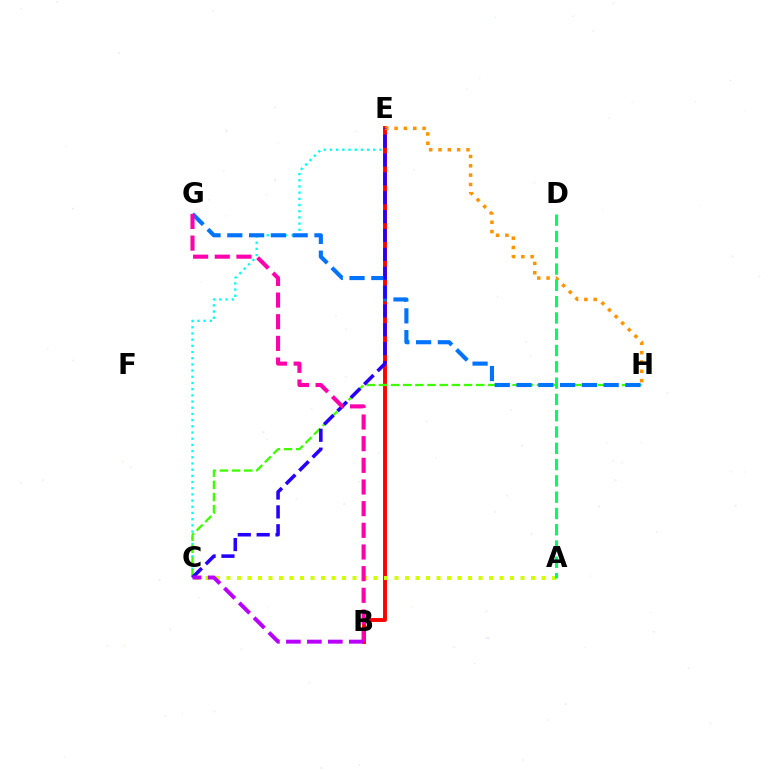{('C', 'E'): [{'color': '#00fff6', 'line_style': 'dotted', 'thickness': 1.68}, {'color': '#2500ff', 'line_style': 'dashed', 'thickness': 2.56}], ('B', 'E'): [{'color': '#ff0000', 'line_style': 'solid', 'thickness': 2.79}], ('C', 'H'): [{'color': '#3dff00', 'line_style': 'dashed', 'thickness': 1.65}], ('G', 'H'): [{'color': '#0074ff', 'line_style': 'dashed', 'thickness': 2.96}], ('E', 'H'): [{'color': '#ff9400', 'line_style': 'dotted', 'thickness': 2.53}], ('A', 'C'): [{'color': '#d1ff00', 'line_style': 'dotted', 'thickness': 2.85}], ('B', 'G'): [{'color': '#ff00ac', 'line_style': 'dashed', 'thickness': 2.94}], ('B', 'C'): [{'color': '#b900ff', 'line_style': 'dashed', 'thickness': 2.85}], ('A', 'D'): [{'color': '#00ff5c', 'line_style': 'dashed', 'thickness': 2.21}]}